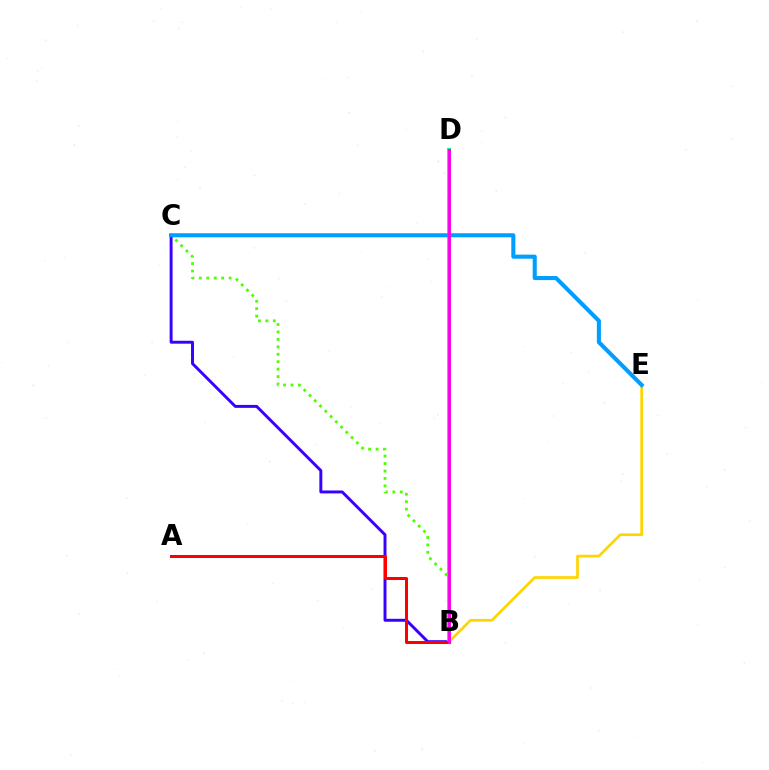{('B', 'C'): [{'color': '#4fff00', 'line_style': 'dotted', 'thickness': 2.02}, {'color': '#3700ff', 'line_style': 'solid', 'thickness': 2.11}], ('B', 'E'): [{'color': '#ffd500', 'line_style': 'solid', 'thickness': 1.94}], ('B', 'D'): [{'color': '#00ff86', 'line_style': 'solid', 'thickness': 2.9}, {'color': '#ff00ed', 'line_style': 'solid', 'thickness': 2.11}], ('C', 'E'): [{'color': '#009eff', 'line_style': 'solid', 'thickness': 2.93}], ('A', 'B'): [{'color': '#ff0000', 'line_style': 'solid', 'thickness': 2.16}]}